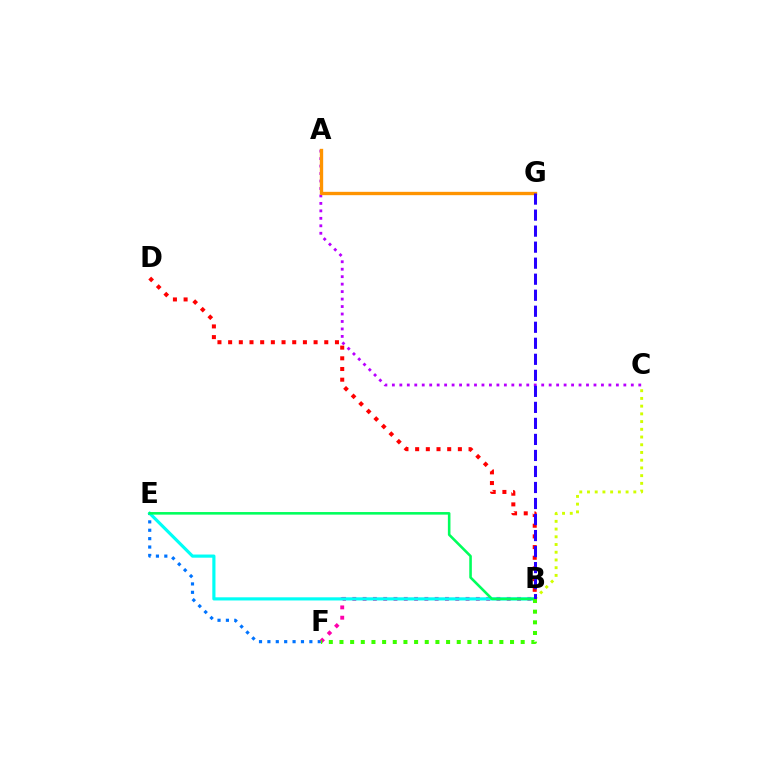{('E', 'F'): [{'color': '#0074ff', 'line_style': 'dotted', 'thickness': 2.28}], ('A', 'C'): [{'color': '#b900ff', 'line_style': 'dotted', 'thickness': 2.03}], ('B', 'C'): [{'color': '#d1ff00', 'line_style': 'dotted', 'thickness': 2.1}], ('A', 'G'): [{'color': '#ff9400', 'line_style': 'solid', 'thickness': 2.41}], ('B', 'F'): [{'color': '#ff00ac', 'line_style': 'dotted', 'thickness': 2.8}, {'color': '#3dff00', 'line_style': 'dotted', 'thickness': 2.9}], ('B', 'D'): [{'color': '#ff0000', 'line_style': 'dotted', 'thickness': 2.9}], ('B', 'E'): [{'color': '#00fff6', 'line_style': 'solid', 'thickness': 2.28}, {'color': '#00ff5c', 'line_style': 'solid', 'thickness': 1.86}], ('B', 'G'): [{'color': '#2500ff', 'line_style': 'dashed', 'thickness': 2.18}]}